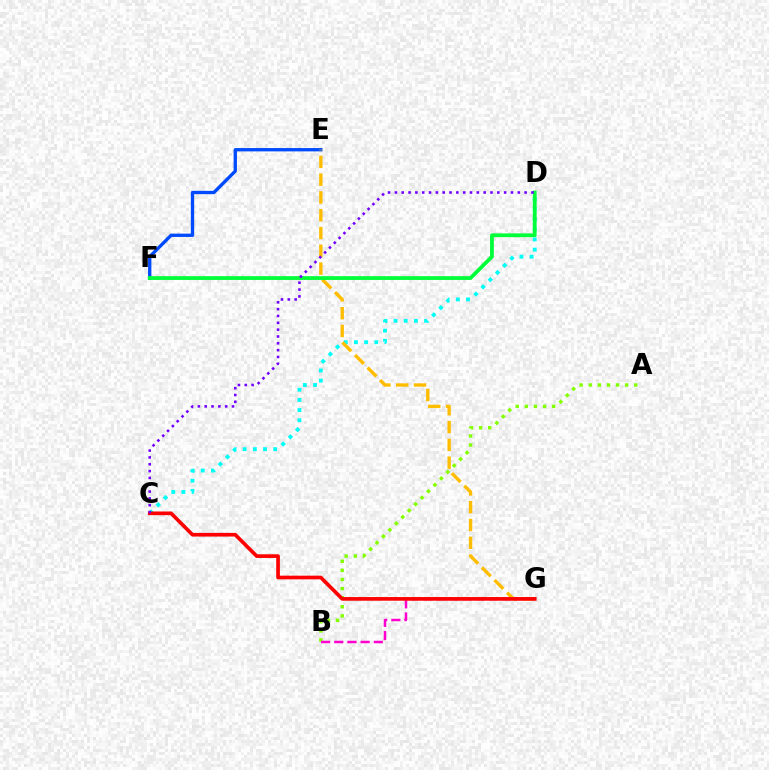{('A', 'B'): [{'color': '#84ff00', 'line_style': 'dotted', 'thickness': 2.47}], ('E', 'F'): [{'color': '#004bff', 'line_style': 'solid', 'thickness': 2.4}], ('C', 'D'): [{'color': '#00fff6', 'line_style': 'dotted', 'thickness': 2.76}, {'color': '#7200ff', 'line_style': 'dotted', 'thickness': 1.86}], ('B', 'G'): [{'color': '#ff00cf', 'line_style': 'dashed', 'thickness': 1.79}], ('E', 'G'): [{'color': '#ffbd00', 'line_style': 'dashed', 'thickness': 2.42}], ('C', 'G'): [{'color': '#ff0000', 'line_style': 'solid', 'thickness': 2.64}], ('D', 'F'): [{'color': '#00ff39', 'line_style': 'solid', 'thickness': 2.73}]}